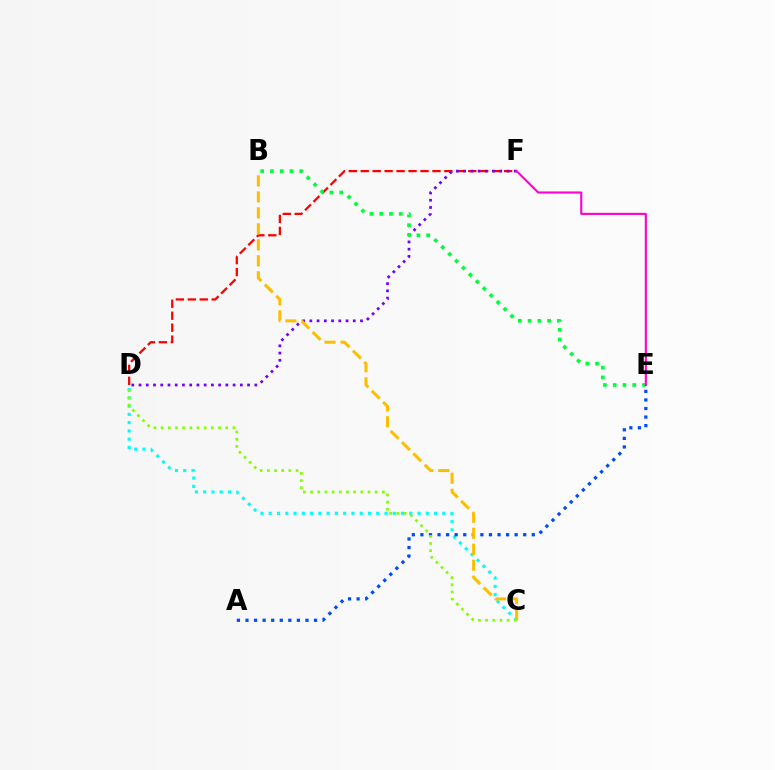{('C', 'D'): [{'color': '#00fff6', 'line_style': 'dotted', 'thickness': 2.25}, {'color': '#84ff00', 'line_style': 'dotted', 'thickness': 1.95}], ('D', 'F'): [{'color': '#ff0000', 'line_style': 'dashed', 'thickness': 1.62}, {'color': '#7200ff', 'line_style': 'dotted', 'thickness': 1.97}], ('A', 'E'): [{'color': '#004bff', 'line_style': 'dotted', 'thickness': 2.33}], ('B', 'C'): [{'color': '#ffbd00', 'line_style': 'dashed', 'thickness': 2.17}], ('B', 'E'): [{'color': '#00ff39', 'line_style': 'dotted', 'thickness': 2.65}], ('E', 'F'): [{'color': '#ff00cf', 'line_style': 'solid', 'thickness': 1.52}]}